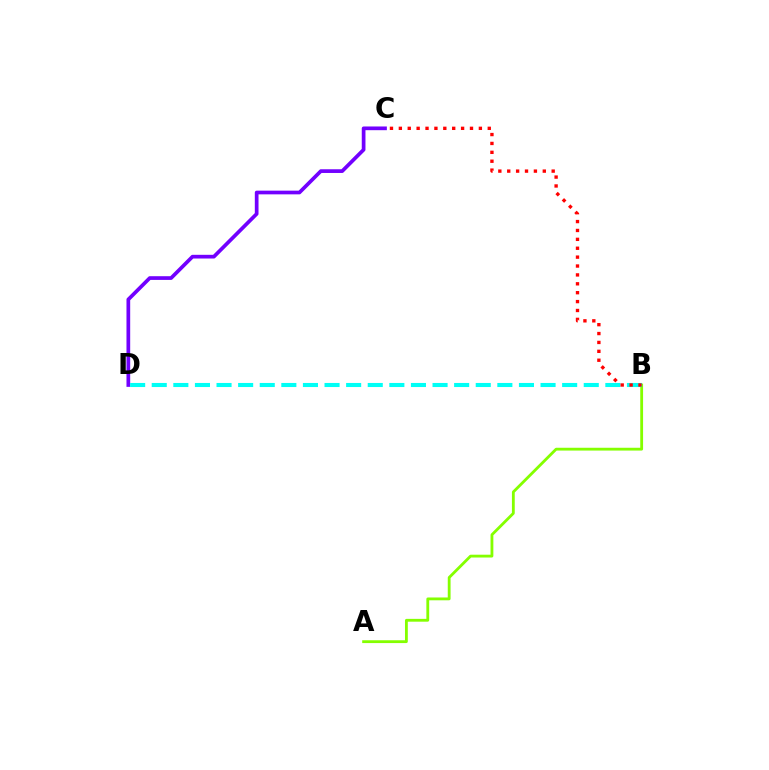{('C', 'D'): [{'color': '#7200ff', 'line_style': 'solid', 'thickness': 2.67}], ('A', 'B'): [{'color': '#84ff00', 'line_style': 'solid', 'thickness': 2.03}], ('B', 'D'): [{'color': '#00fff6', 'line_style': 'dashed', 'thickness': 2.93}], ('B', 'C'): [{'color': '#ff0000', 'line_style': 'dotted', 'thickness': 2.42}]}